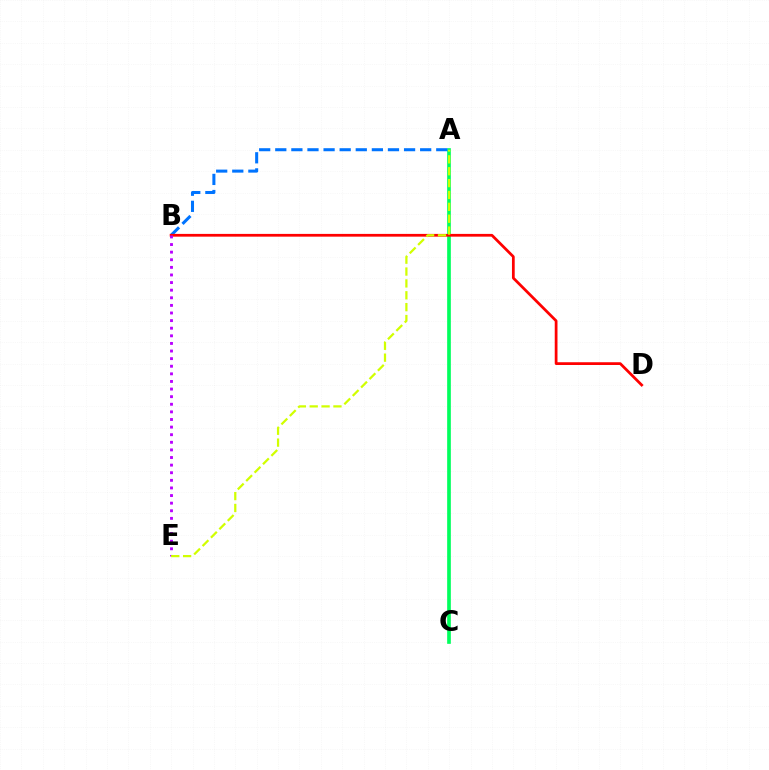{('A', 'C'): [{'color': '#00ff5c', 'line_style': 'solid', 'thickness': 2.65}], ('A', 'B'): [{'color': '#0074ff', 'line_style': 'dashed', 'thickness': 2.19}], ('B', 'D'): [{'color': '#ff0000', 'line_style': 'solid', 'thickness': 1.98}], ('B', 'E'): [{'color': '#b900ff', 'line_style': 'dotted', 'thickness': 2.07}], ('A', 'E'): [{'color': '#d1ff00', 'line_style': 'dashed', 'thickness': 1.61}]}